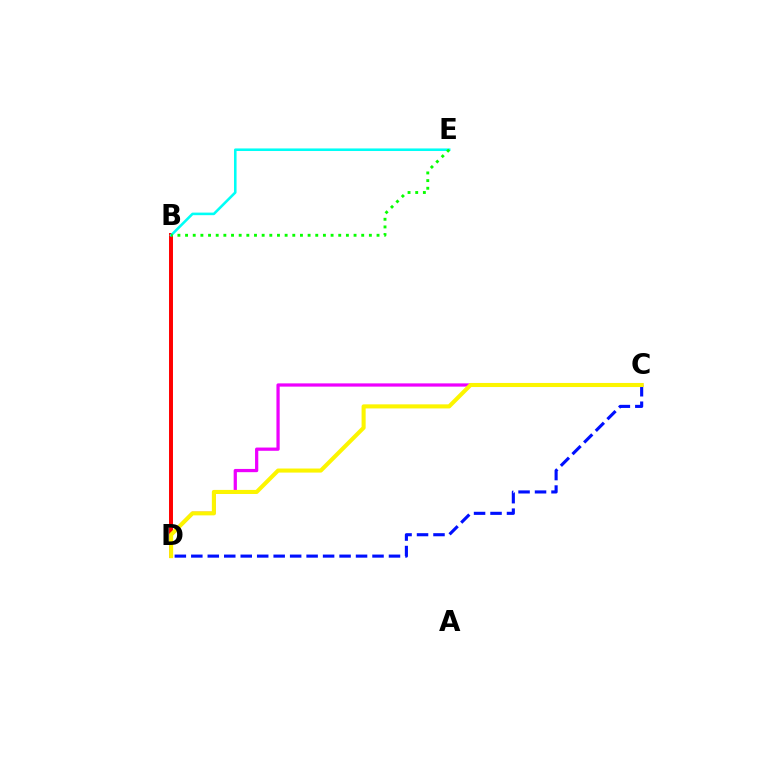{('B', 'D'): [{'color': '#ff0000', 'line_style': 'solid', 'thickness': 2.84}], ('C', 'D'): [{'color': '#ee00ff', 'line_style': 'solid', 'thickness': 2.33}, {'color': '#0010ff', 'line_style': 'dashed', 'thickness': 2.24}, {'color': '#fcf500', 'line_style': 'solid', 'thickness': 2.93}], ('B', 'E'): [{'color': '#00fff6', 'line_style': 'solid', 'thickness': 1.85}, {'color': '#08ff00', 'line_style': 'dotted', 'thickness': 2.08}]}